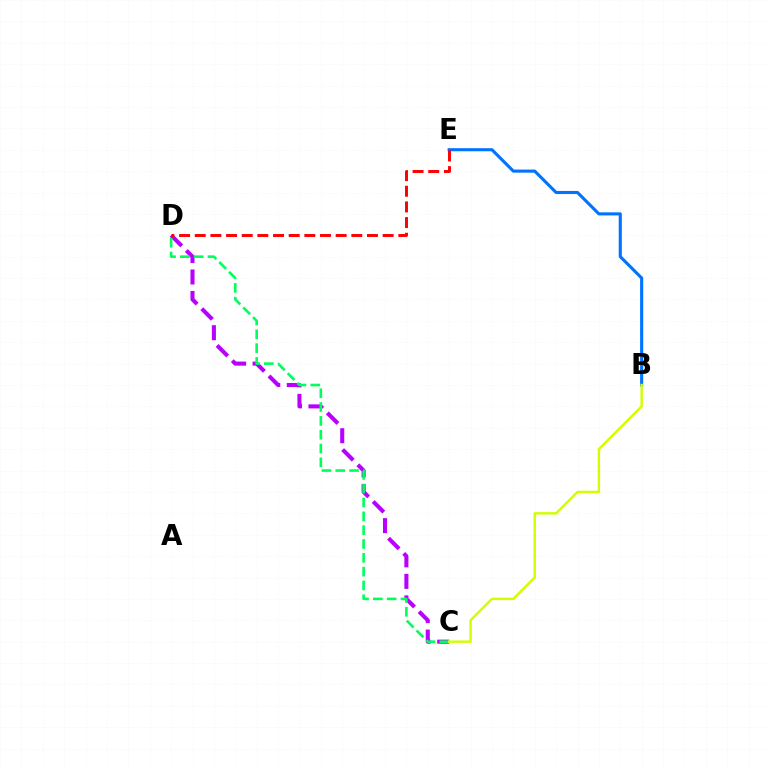{('C', 'D'): [{'color': '#b900ff', 'line_style': 'dashed', 'thickness': 2.92}, {'color': '#00ff5c', 'line_style': 'dashed', 'thickness': 1.88}], ('B', 'E'): [{'color': '#0074ff', 'line_style': 'solid', 'thickness': 2.23}], ('D', 'E'): [{'color': '#ff0000', 'line_style': 'dashed', 'thickness': 2.13}], ('B', 'C'): [{'color': '#d1ff00', 'line_style': 'solid', 'thickness': 1.75}]}